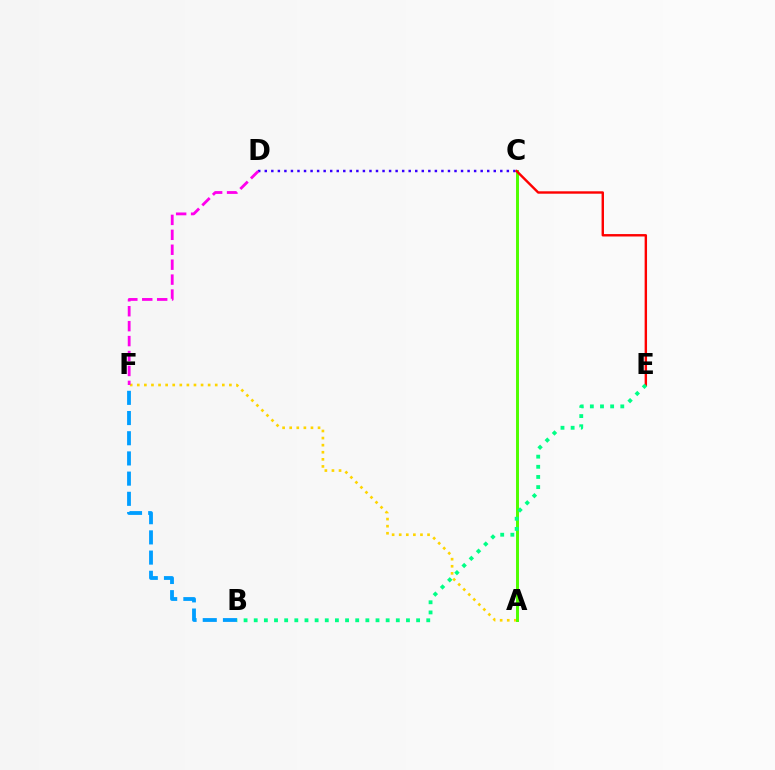{('B', 'F'): [{'color': '#009eff', 'line_style': 'dashed', 'thickness': 2.74}], ('A', 'F'): [{'color': '#ffd500', 'line_style': 'dotted', 'thickness': 1.93}], ('C', 'D'): [{'color': '#3700ff', 'line_style': 'dotted', 'thickness': 1.78}], ('D', 'F'): [{'color': '#ff00ed', 'line_style': 'dashed', 'thickness': 2.03}], ('A', 'C'): [{'color': '#4fff00', 'line_style': 'solid', 'thickness': 2.13}], ('C', 'E'): [{'color': '#ff0000', 'line_style': 'solid', 'thickness': 1.74}], ('B', 'E'): [{'color': '#00ff86', 'line_style': 'dotted', 'thickness': 2.76}]}